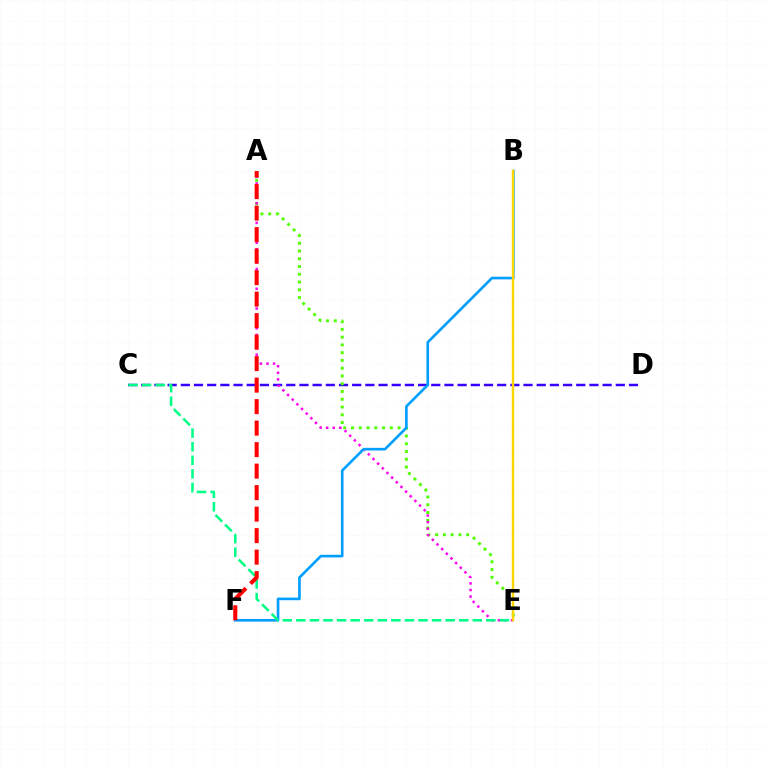{('C', 'D'): [{'color': '#3700ff', 'line_style': 'dashed', 'thickness': 1.79}], ('A', 'E'): [{'color': '#4fff00', 'line_style': 'dotted', 'thickness': 2.11}, {'color': '#ff00ed', 'line_style': 'dotted', 'thickness': 1.79}], ('B', 'F'): [{'color': '#009eff', 'line_style': 'solid', 'thickness': 1.9}], ('C', 'E'): [{'color': '#00ff86', 'line_style': 'dashed', 'thickness': 1.84}], ('A', 'F'): [{'color': '#ff0000', 'line_style': 'dashed', 'thickness': 2.92}], ('B', 'E'): [{'color': '#ffd500', 'line_style': 'solid', 'thickness': 1.75}]}